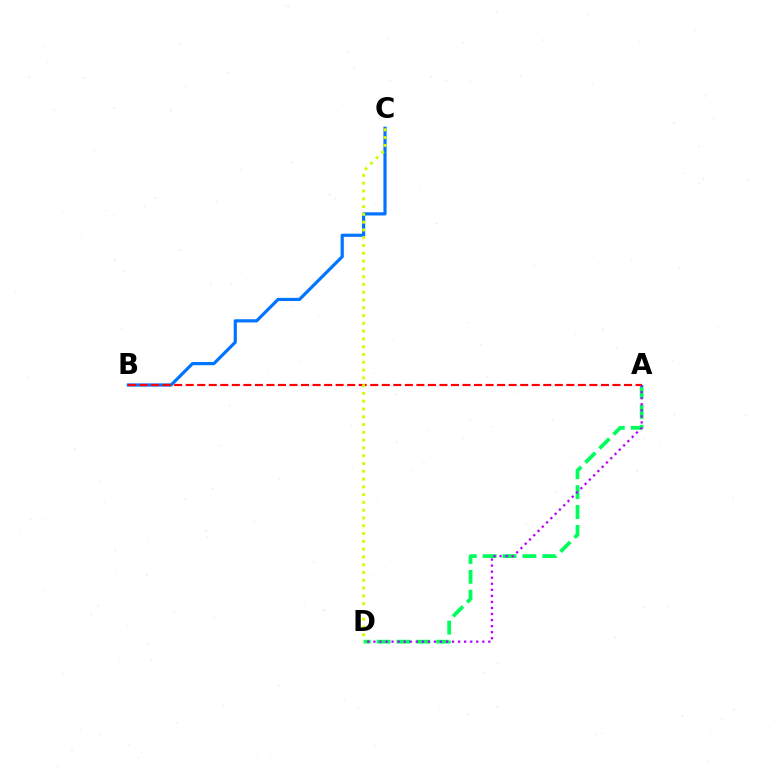{('A', 'D'): [{'color': '#00ff5c', 'line_style': 'dashed', 'thickness': 2.7}, {'color': '#b900ff', 'line_style': 'dotted', 'thickness': 1.64}], ('B', 'C'): [{'color': '#0074ff', 'line_style': 'solid', 'thickness': 2.29}], ('A', 'B'): [{'color': '#ff0000', 'line_style': 'dashed', 'thickness': 1.57}], ('C', 'D'): [{'color': '#d1ff00', 'line_style': 'dotted', 'thickness': 2.12}]}